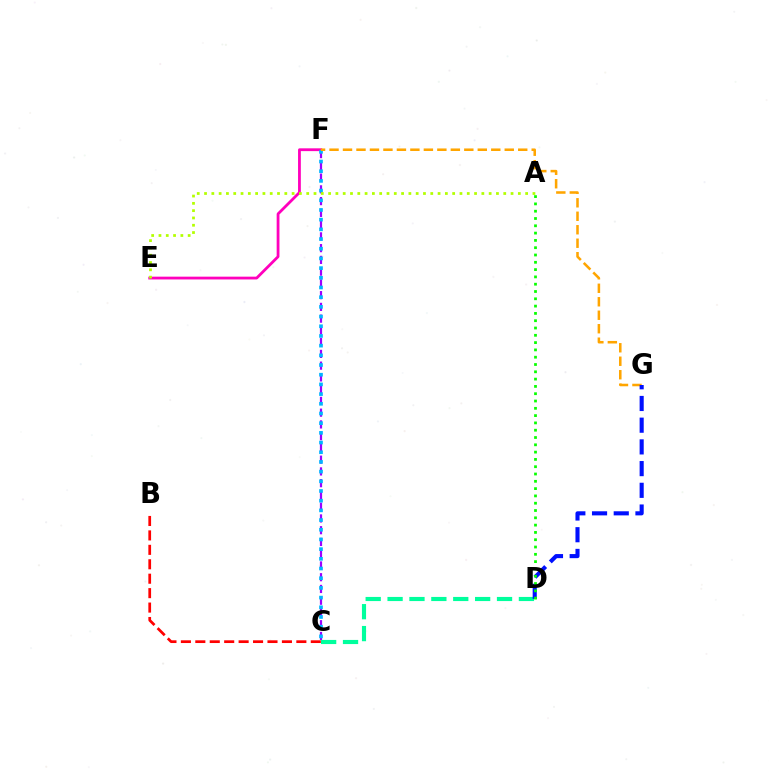{('C', 'F'): [{'color': '#9b00ff', 'line_style': 'dashed', 'thickness': 1.6}, {'color': '#00b5ff', 'line_style': 'dotted', 'thickness': 2.63}], ('B', 'C'): [{'color': '#ff0000', 'line_style': 'dashed', 'thickness': 1.96}], ('C', 'D'): [{'color': '#00ff9d', 'line_style': 'dashed', 'thickness': 2.97}], ('E', 'F'): [{'color': '#ff00bd', 'line_style': 'solid', 'thickness': 2.01}], ('F', 'G'): [{'color': '#ffa500', 'line_style': 'dashed', 'thickness': 1.83}], ('A', 'E'): [{'color': '#b3ff00', 'line_style': 'dotted', 'thickness': 1.98}], ('D', 'G'): [{'color': '#0010ff', 'line_style': 'dashed', 'thickness': 2.95}], ('A', 'D'): [{'color': '#08ff00', 'line_style': 'dotted', 'thickness': 1.98}]}